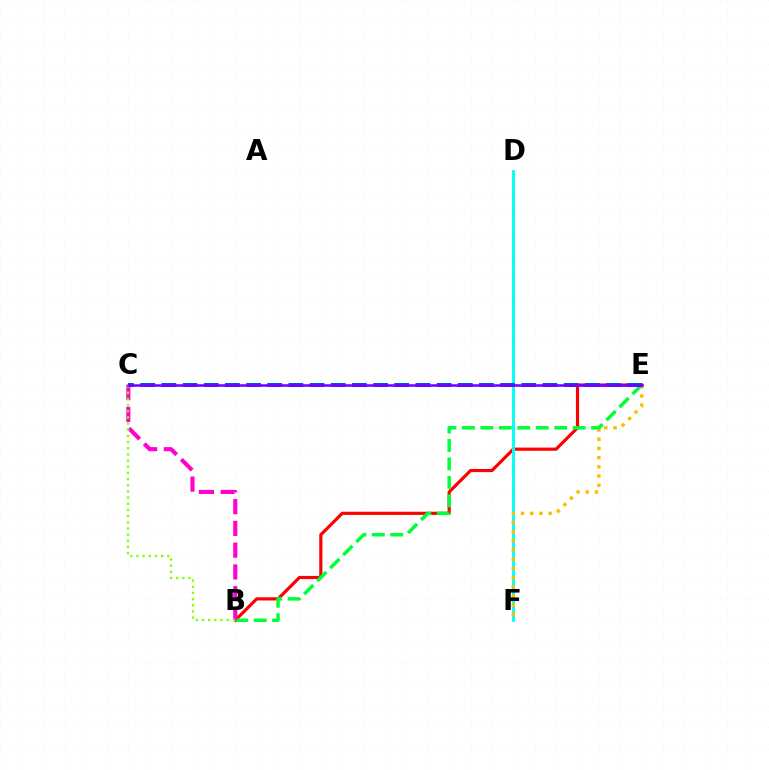{('B', 'E'): [{'color': '#ff0000', 'line_style': 'solid', 'thickness': 2.29}, {'color': '#00ff39', 'line_style': 'dashed', 'thickness': 2.51}], ('D', 'F'): [{'color': '#00fff6', 'line_style': 'solid', 'thickness': 2.08}], ('E', 'F'): [{'color': '#ffbd00', 'line_style': 'dotted', 'thickness': 2.5}], ('B', 'C'): [{'color': '#ff00cf', 'line_style': 'dashed', 'thickness': 2.96}, {'color': '#84ff00', 'line_style': 'dotted', 'thickness': 1.68}], ('C', 'E'): [{'color': '#004bff', 'line_style': 'dashed', 'thickness': 2.88}, {'color': '#7200ff', 'line_style': 'solid', 'thickness': 1.83}]}